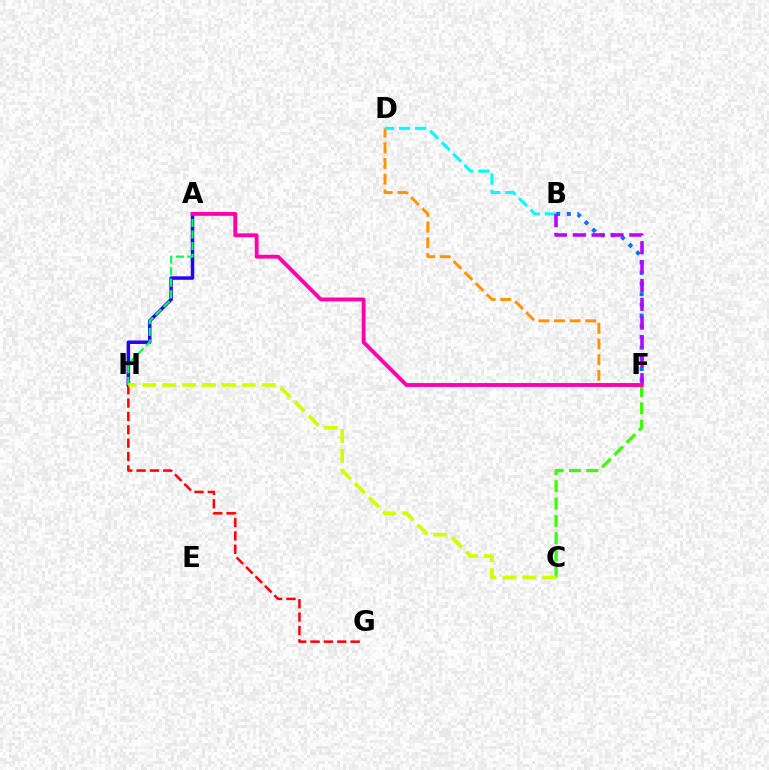{('D', 'F'): [{'color': '#ff9400', 'line_style': 'dashed', 'thickness': 2.13}], ('G', 'H'): [{'color': '#ff0000', 'line_style': 'dashed', 'thickness': 1.82}], ('C', 'F'): [{'color': '#3dff00', 'line_style': 'dashed', 'thickness': 2.35}], ('A', 'H'): [{'color': '#2500ff', 'line_style': 'solid', 'thickness': 2.51}, {'color': '#00ff5c', 'line_style': 'dashed', 'thickness': 1.58}], ('B', 'D'): [{'color': '#00fff6', 'line_style': 'dashed', 'thickness': 2.19}], ('B', 'F'): [{'color': '#0074ff', 'line_style': 'dotted', 'thickness': 2.9}, {'color': '#b900ff', 'line_style': 'dashed', 'thickness': 2.56}], ('C', 'H'): [{'color': '#d1ff00', 'line_style': 'dashed', 'thickness': 2.7}], ('A', 'F'): [{'color': '#ff00ac', 'line_style': 'solid', 'thickness': 2.78}]}